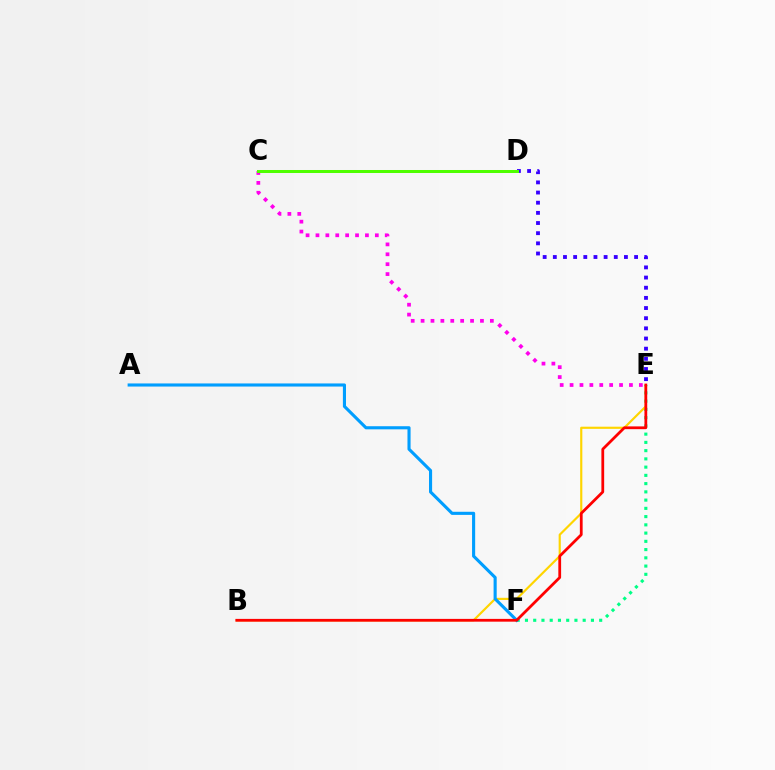{('E', 'F'): [{'color': '#00ff86', 'line_style': 'dotted', 'thickness': 2.24}], ('B', 'E'): [{'color': '#ffd500', 'line_style': 'solid', 'thickness': 1.56}, {'color': '#ff0000', 'line_style': 'solid', 'thickness': 2.0}], ('C', 'E'): [{'color': '#ff00ed', 'line_style': 'dotted', 'thickness': 2.69}], ('D', 'E'): [{'color': '#3700ff', 'line_style': 'dotted', 'thickness': 2.76}], ('A', 'F'): [{'color': '#009eff', 'line_style': 'solid', 'thickness': 2.24}], ('C', 'D'): [{'color': '#4fff00', 'line_style': 'solid', 'thickness': 2.17}]}